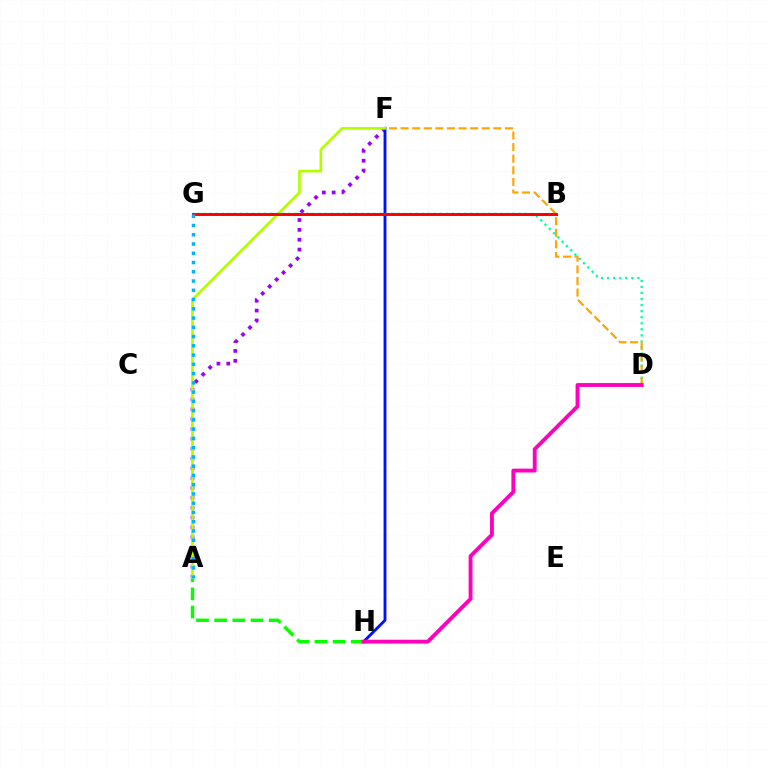{('A', 'F'): [{'color': '#9b00ff', 'line_style': 'dotted', 'thickness': 2.67}, {'color': '#b3ff00', 'line_style': 'solid', 'thickness': 1.95}], ('F', 'H'): [{'color': '#0010ff', 'line_style': 'solid', 'thickness': 2.06}], ('D', 'G'): [{'color': '#00ff9d', 'line_style': 'dotted', 'thickness': 1.65}], ('A', 'H'): [{'color': '#08ff00', 'line_style': 'dashed', 'thickness': 2.47}], ('D', 'F'): [{'color': '#ffa500', 'line_style': 'dashed', 'thickness': 1.57}], ('B', 'G'): [{'color': '#ff0000', 'line_style': 'solid', 'thickness': 2.13}], ('D', 'H'): [{'color': '#ff00bd', 'line_style': 'solid', 'thickness': 2.78}], ('A', 'G'): [{'color': '#00b5ff', 'line_style': 'dotted', 'thickness': 2.51}]}